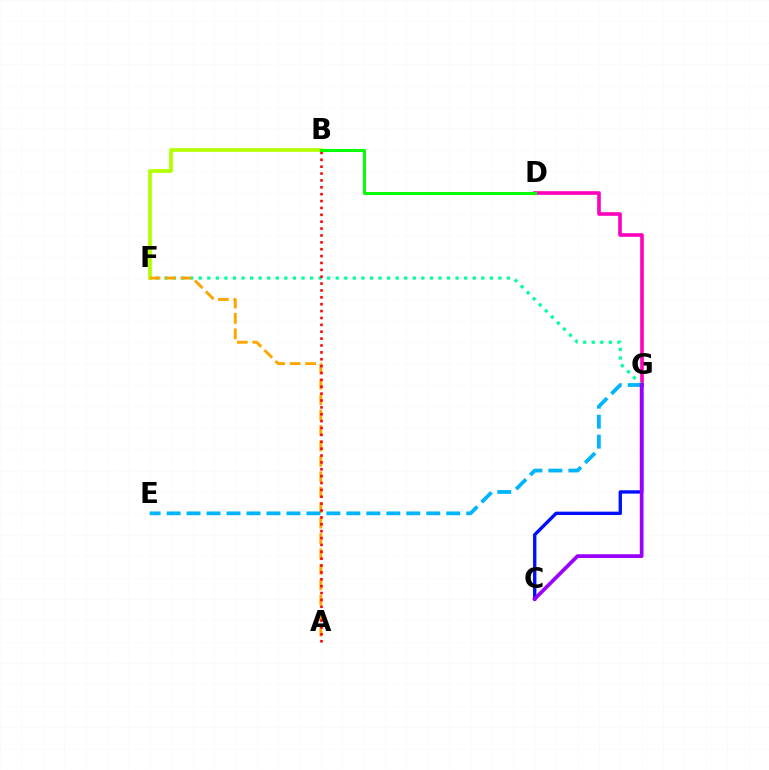{('D', 'G'): [{'color': '#ff00bd', 'line_style': 'solid', 'thickness': 2.61}], ('F', 'G'): [{'color': '#00ff9d', 'line_style': 'dotted', 'thickness': 2.33}], ('B', 'F'): [{'color': '#b3ff00', 'line_style': 'solid', 'thickness': 2.68}], ('C', 'G'): [{'color': '#0010ff', 'line_style': 'solid', 'thickness': 2.43}, {'color': '#9b00ff', 'line_style': 'solid', 'thickness': 2.68}], ('A', 'F'): [{'color': '#ffa500', 'line_style': 'dashed', 'thickness': 2.1}], ('A', 'B'): [{'color': '#ff0000', 'line_style': 'dotted', 'thickness': 1.87}], ('E', 'G'): [{'color': '#00b5ff', 'line_style': 'dashed', 'thickness': 2.71}], ('B', 'D'): [{'color': '#08ff00', 'line_style': 'solid', 'thickness': 2.17}]}